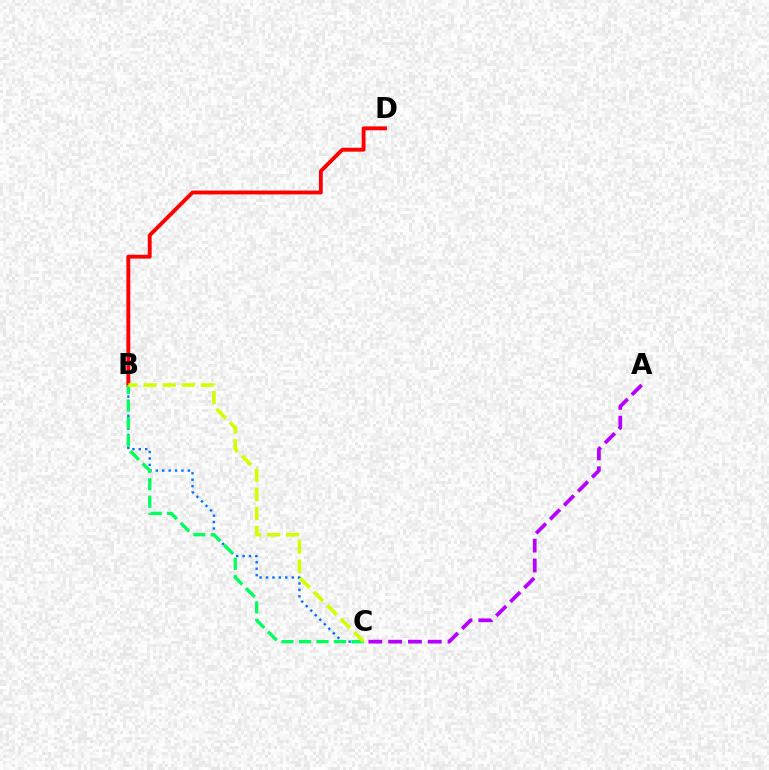{('B', 'C'): [{'color': '#0074ff', 'line_style': 'dotted', 'thickness': 1.74}, {'color': '#00ff5c', 'line_style': 'dashed', 'thickness': 2.38}, {'color': '#d1ff00', 'line_style': 'dashed', 'thickness': 2.59}], ('B', 'D'): [{'color': '#ff0000', 'line_style': 'solid', 'thickness': 2.78}], ('A', 'C'): [{'color': '#b900ff', 'line_style': 'dashed', 'thickness': 2.69}]}